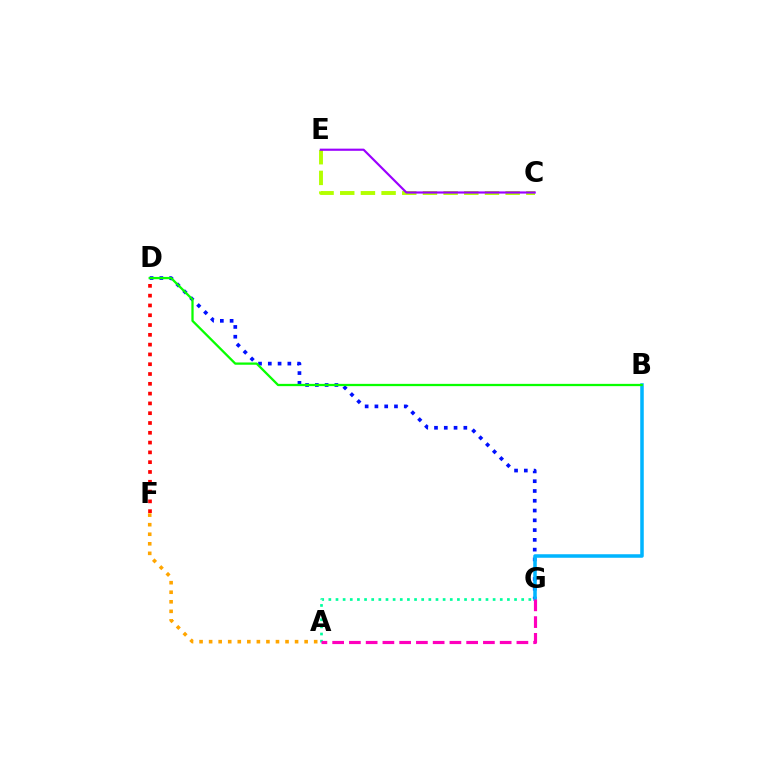{('A', 'G'): [{'color': '#00ff9d', 'line_style': 'dotted', 'thickness': 1.94}, {'color': '#ff00bd', 'line_style': 'dashed', 'thickness': 2.28}], ('D', 'G'): [{'color': '#0010ff', 'line_style': 'dotted', 'thickness': 2.66}], ('A', 'F'): [{'color': '#ffa500', 'line_style': 'dotted', 'thickness': 2.6}], ('B', 'G'): [{'color': '#00b5ff', 'line_style': 'solid', 'thickness': 2.54}], ('B', 'D'): [{'color': '#08ff00', 'line_style': 'solid', 'thickness': 1.64}], ('C', 'E'): [{'color': '#b3ff00', 'line_style': 'dashed', 'thickness': 2.81}, {'color': '#9b00ff', 'line_style': 'solid', 'thickness': 1.56}], ('D', 'F'): [{'color': '#ff0000', 'line_style': 'dotted', 'thickness': 2.66}]}